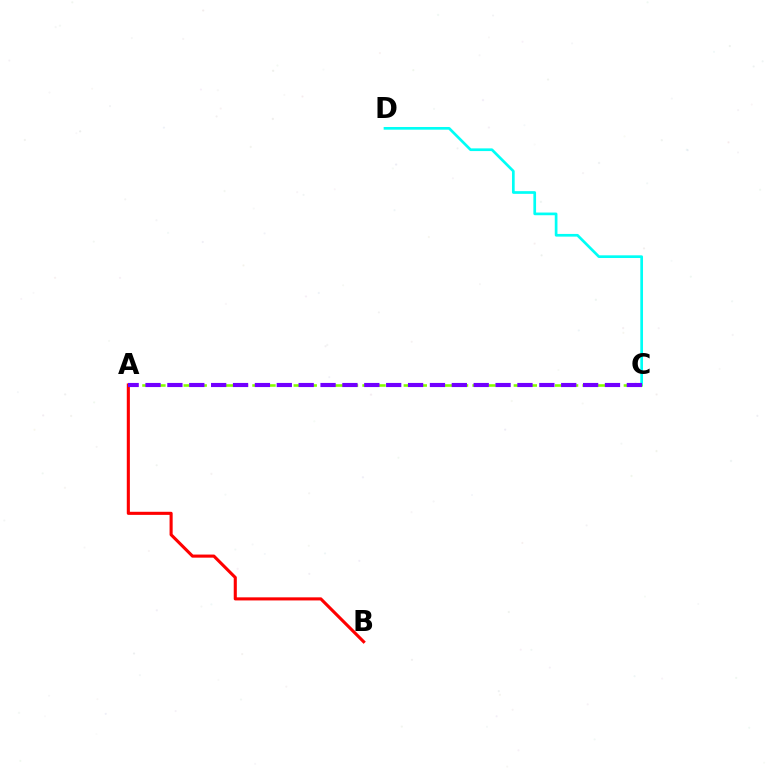{('C', 'D'): [{'color': '#00fff6', 'line_style': 'solid', 'thickness': 1.94}], ('A', 'C'): [{'color': '#84ff00', 'line_style': 'dashed', 'thickness': 1.87}, {'color': '#7200ff', 'line_style': 'dashed', 'thickness': 2.97}], ('A', 'B'): [{'color': '#ff0000', 'line_style': 'solid', 'thickness': 2.23}]}